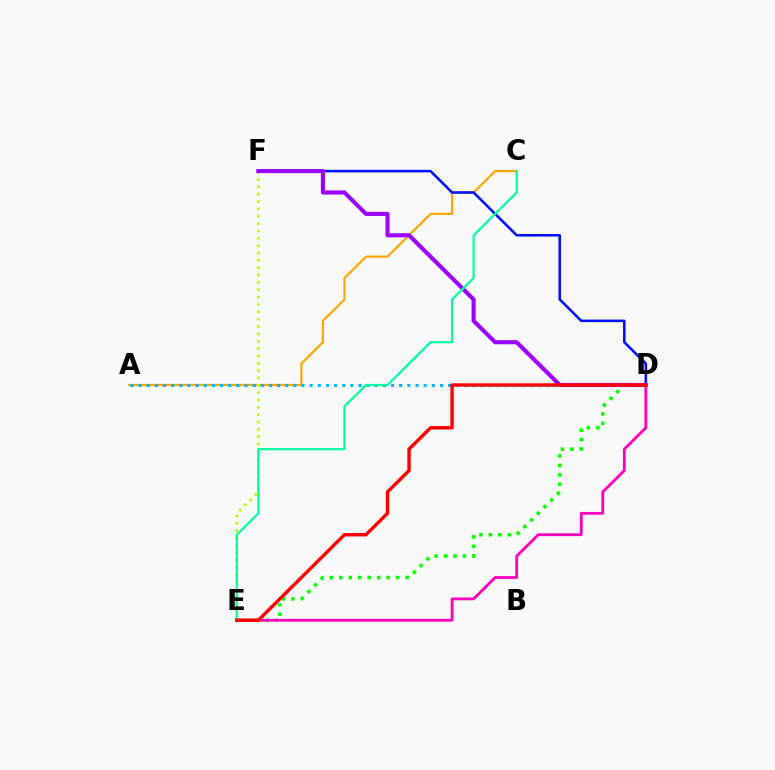{('A', 'C'): [{'color': '#ffa500', 'line_style': 'solid', 'thickness': 1.57}], ('D', 'E'): [{'color': '#08ff00', 'line_style': 'dotted', 'thickness': 2.57}, {'color': '#ff00bd', 'line_style': 'solid', 'thickness': 2.02}, {'color': '#ff0000', 'line_style': 'solid', 'thickness': 2.45}], ('D', 'F'): [{'color': '#0010ff', 'line_style': 'solid', 'thickness': 1.86}, {'color': '#9b00ff', 'line_style': 'solid', 'thickness': 2.95}], ('A', 'D'): [{'color': '#00b5ff', 'line_style': 'dotted', 'thickness': 2.21}], ('E', 'F'): [{'color': '#b3ff00', 'line_style': 'dotted', 'thickness': 2.0}], ('C', 'E'): [{'color': '#00ff9d', 'line_style': 'solid', 'thickness': 1.6}]}